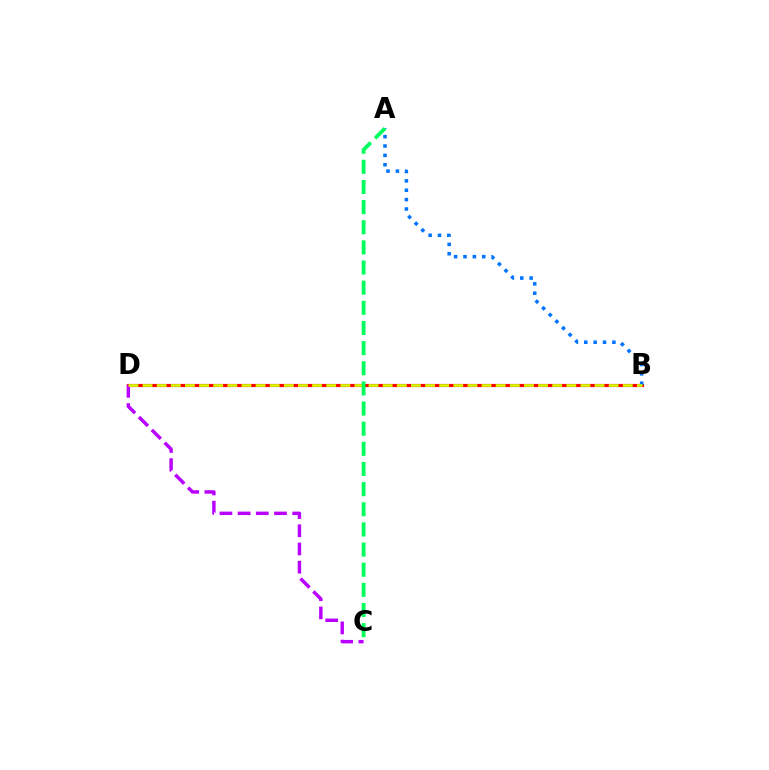{('B', 'D'): [{'color': '#ff0000', 'line_style': 'solid', 'thickness': 2.26}, {'color': '#d1ff00', 'line_style': 'dashed', 'thickness': 1.92}], ('A', 'B'): [{'color': '#0074ff', 'line_style': 'dotted', 'thickness': 2.55}], ('C', 'D'): [{'color': '#b900ff', 'line_style': 'dashed', 'thickness': 2.47}], ('A', 'C'): [{'color': '#00ff5c', 'line_style': 'dashed', 'thickness': 2.74}]}